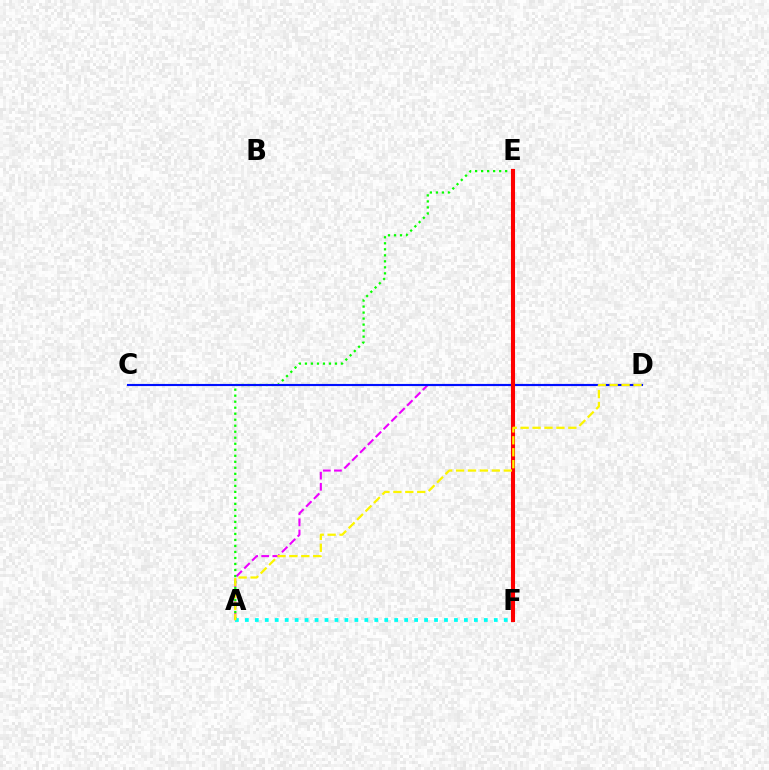{('A', 'D'): [{'color': '#ee00ff', 'line_style': 'dashed', 'thickness': 1.51}, {'color': '#fcf500', 'line_style': 'dashed', 'thickness': 1.62}], ('A', 'E'): [{'color': '#08ff00', 'line_style': 'dotted', 'thickness': 1.63}], ('C', 'D'): [{'color': '#0010ff', 'line_style': 'solid', 'thickness': 1.53}], ('A', 'F'): [{'color': '#00fff6', 'line_style': 'dotted', 'thickness': 2.71}], ('E', 'F'): [{'color': '#ff0000', 'line_style': 'solid', 'thickness': 2.94}]}